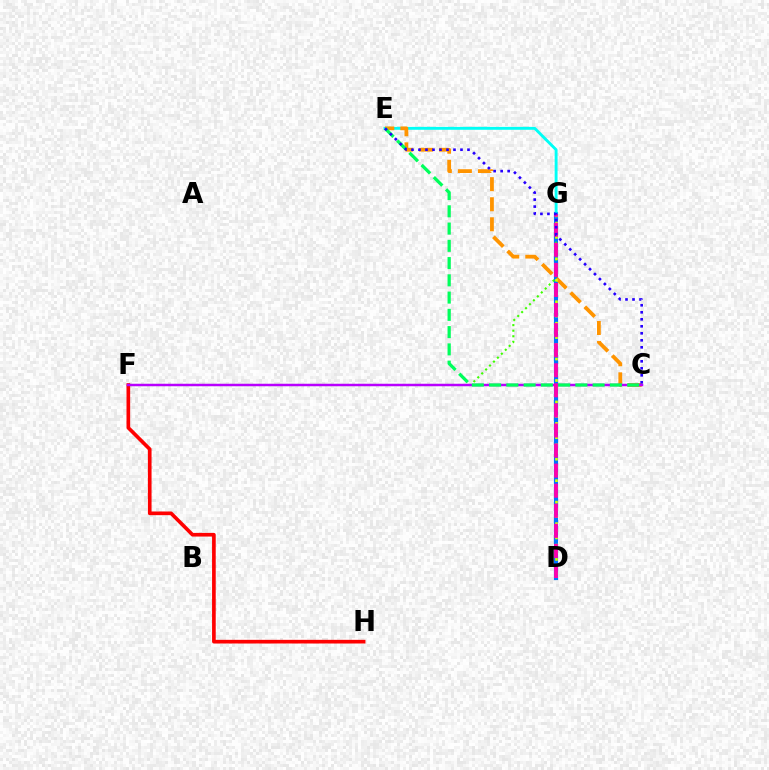{('D', 'G'): [{'color': '#0074ff', 'line_style': 'solid', 'thickness': 2.99}, {'color': '#d1ff00', 'line_style': 'dotted', 'thickness': 1.94}, {'color': '#ff00ac', 'line_style': 'dashed', 'thickness': 2.73}], ('E', 'G'): [{'color': '#00fff6', 'line_style': 'solid', 'thickness': 2.08}], ('F', 'H'): [{'color': '#ff0000', 'line_style': 'solid', 'thickness': 2.64}], ('C', 'E'): [{'color': '#ff9400', 'line_style': 'dashed', 'thickness': 2.73}, {'color': '#00ff5c', 'line_style': 'dashed', 'thickness': 2.34}, {'color': '#2500ff', 'line_style': 'dotted', 'thickness': 1.9}], ('F', 'G'): [{'color': '#3dff00', 'line_style': 'dotted', 'thickness': 1.51}], ('C', 'F'): [{'color': '#b900ff', 'line_style': 'solid', 'thickness': 1.79}]}